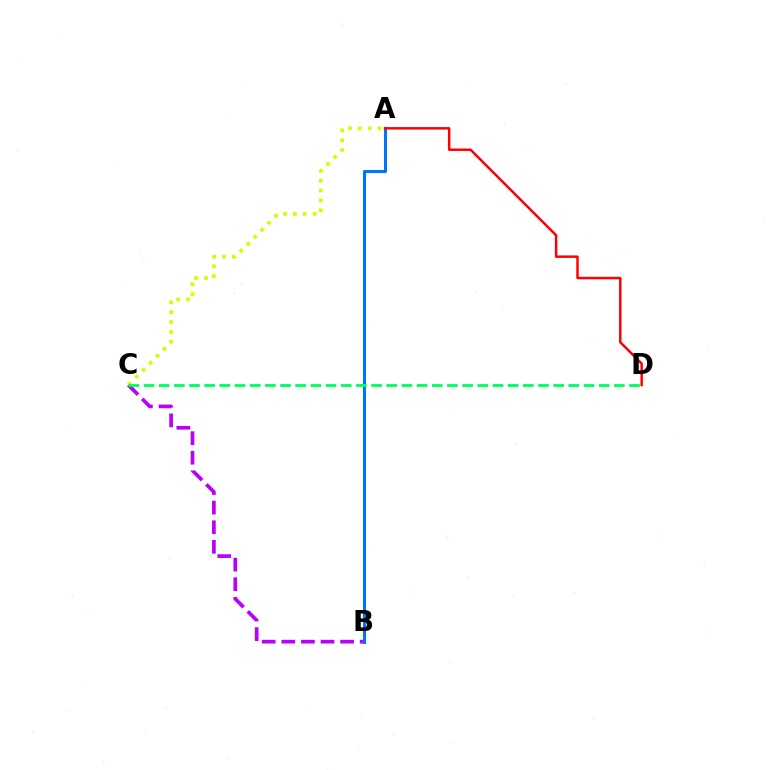{('B', 'C'): [{'color': '#b900ff', 'line_style': 'dashed', 'thickness': 2.66}], ('A', 'C'): [{'color': '#d1ff00', 'line_style': 'dotted', 'thickness': 2.68}], ('A', 'B'): [{'color': '#0074ff', 'line_style': 'solid', 'thickness': 2.21}], ('C', 'D'): [{'color': '#00ff5c', 'line_style': 'dashed', 'thickness': 2.06}], ('A', 'D'): [{'color': '#ff0000', 'line_style': 'solid', 'thickness': 1.78}]}